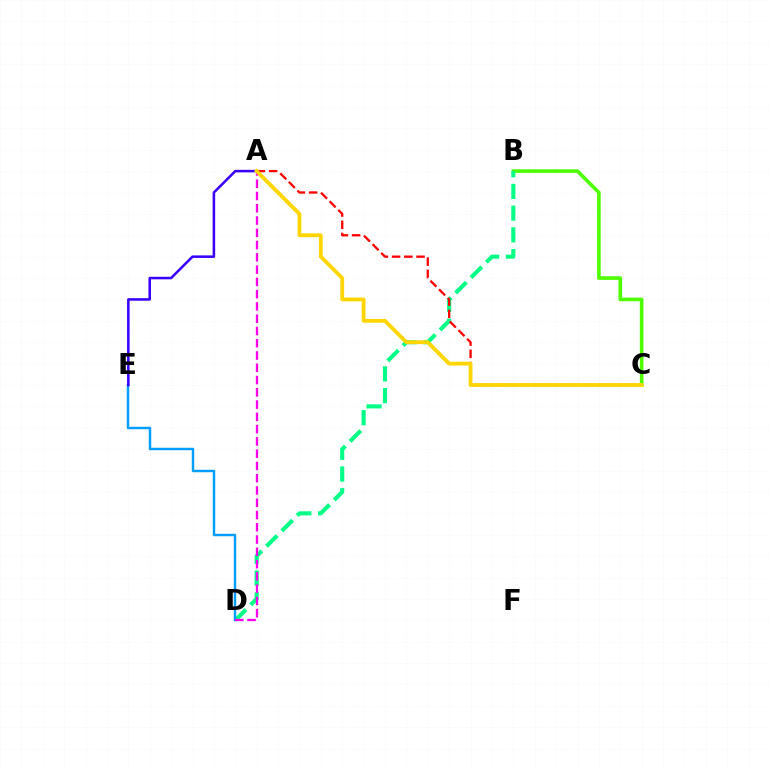{('B', 'C'): [{'color': '#4fff00', 'line_style': 'solid', 'thickness': 2.62}], ('B', 'D'): [{'color': '#00ff86', 'line_style': 'dashed', 'thickness': 2.95}], ('A', 'C'): [{'color': '#ff0000', 'line_style': 'dashed', 'thickness': 1.66}, {'color': '#ffd500', 'line_style': 'solid', 'thickness': 2.74}], ('D', 'E'): [{'color': '#009eff', 'line_style': 'solid', 'thickness': 1.77}], ('A', 'E'): [{'color': '#3700ff', 'line_style': 'solid', 'thickness': 1.83}], ('A', 'D'): [{'color': '#ff00ed', 'line_style': 'dashed', 'thickness': 1.67}]}